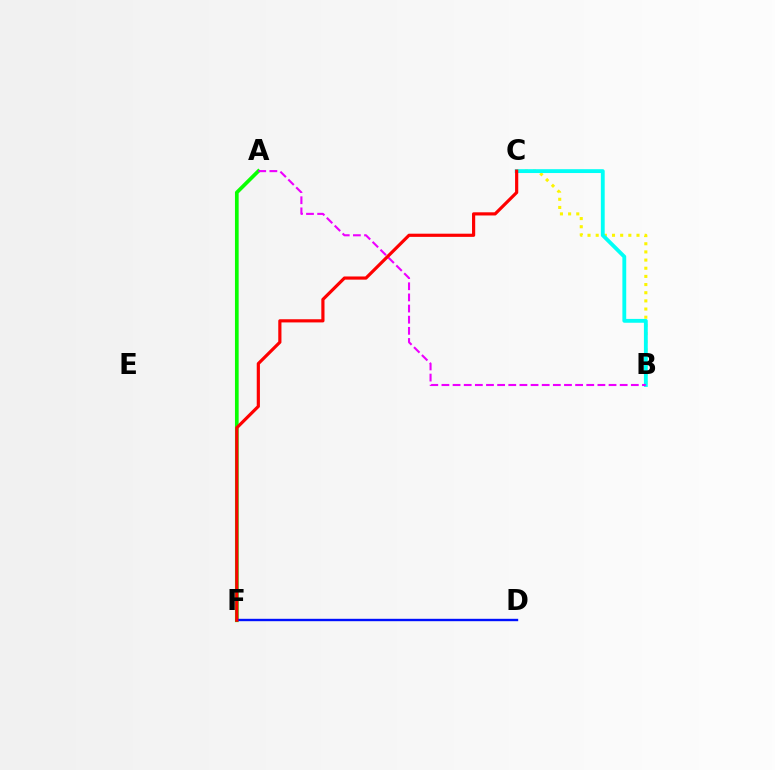{('A', 'F'): [{'color': '#08ff00', 'line_style': 'solid', 'thickness': 2.65}], ('B', 'C'): [{'color': '#fcf500', 'line_style': 'dotted', 'thickness': 2.22}, {'color': '#00fff6', 'line_style': 'solid', 'thickness': 2.76}], ('D', 'F'): [{'color': '#0010ff', 'line_style': 'solid', 'thickness': 1.71}], ('A', 'B'): [{'color': '#ee00ff', 'line_style': 'dashed', 'thickness': 1.51}], ('C', 'F'): [{'color': '#ff0000', 'line_style': 'solid', 'thickness': 2.29}]}